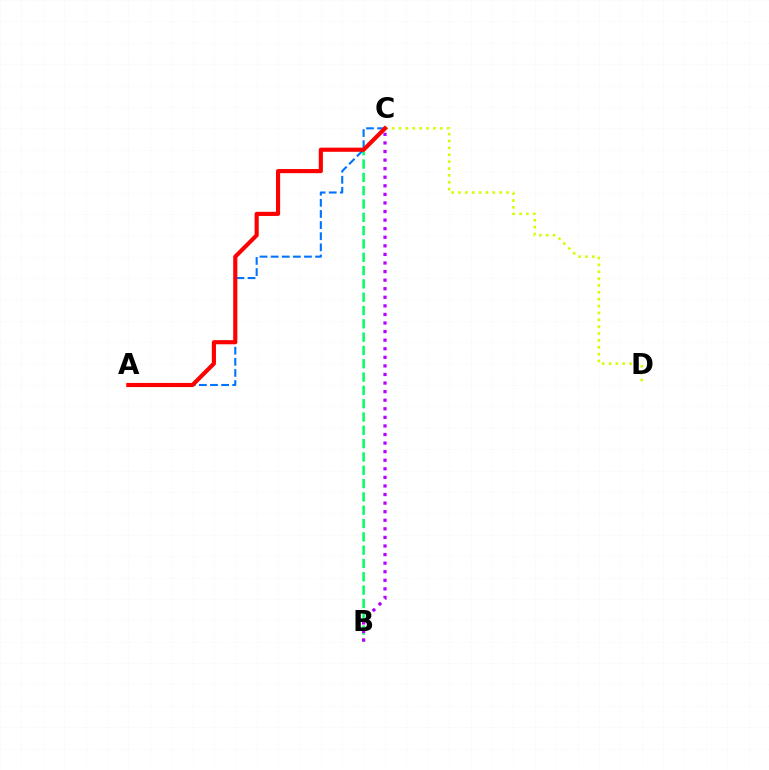{('B', 'C'): [{'color': '#00ff5c', 'line_style': 'dashed', 'thickness': 1.81}, {'color': '#b900ff', 'line_style': 'dotted', 'thickness': 2.33}], ('A', 'C'): [{'color': '#0074ff', 'line_style': 'dashed', 'thickness': 1.51}, {'color': '#ff0000', 'line_style': 'solid', 'thickness': 2.98}], ('C', 'D'): [{'color': '#d1ff00', 'line_style': 'dotted', 'thickness': 1.87}]}